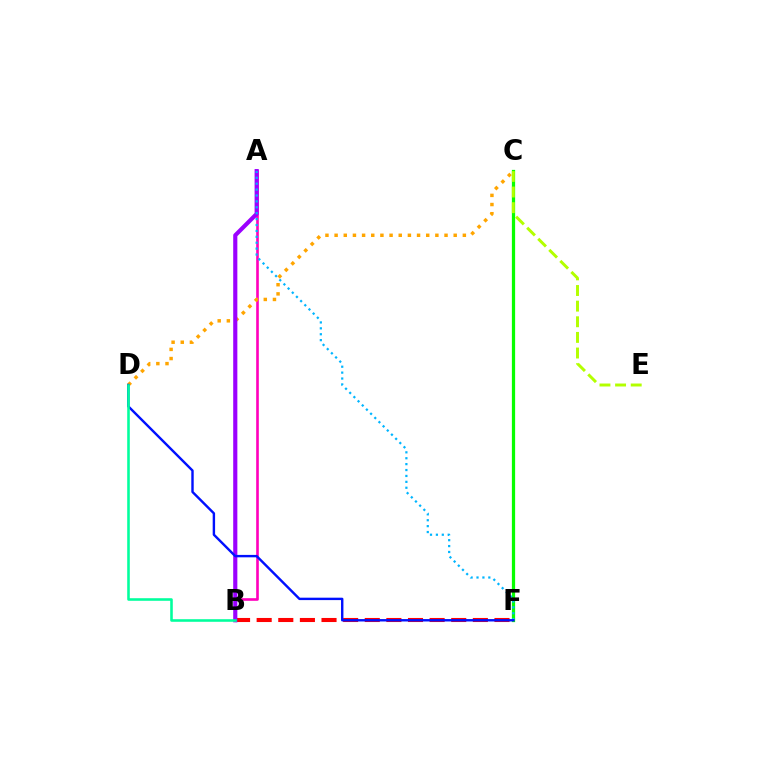{('B', 'F'): [{'color': '#ff0000', 'line_style': 'dashed', 'thickness': 2.94}], ('A', 'B'): [{'color': '#ff00bd', 'line_style': 'solid', 'thickness': 1.9}, {'color': '#9b00ff', 'line_style': 'solid', 'thickness': 2.98}], ('C', 'D'): [{'color': '#ffa500', 'line_style': 'dotted', 'thickness': 2.49}], ('C', 'F'): [{'color': '#08ff00', 'line_style': 'solid', 'thickness': 2.34}], ('A', 'F'): [{'color': '#00b5ff', 'line_style': 'dotted', 'thickness': 1.6}], ('D', 'F'): [{'color': '#0010ff', 'line_style': 'solid', 'thickness': 1.73}], ('C', 'E'): [{'color': '#b3ff00', 'line_style': 'dashed', 'thickness': 2.12}], ('B', 'D'): [{'color': '#00ff9d', 'line_style': 'solid', 'thickness': 1.86}]}